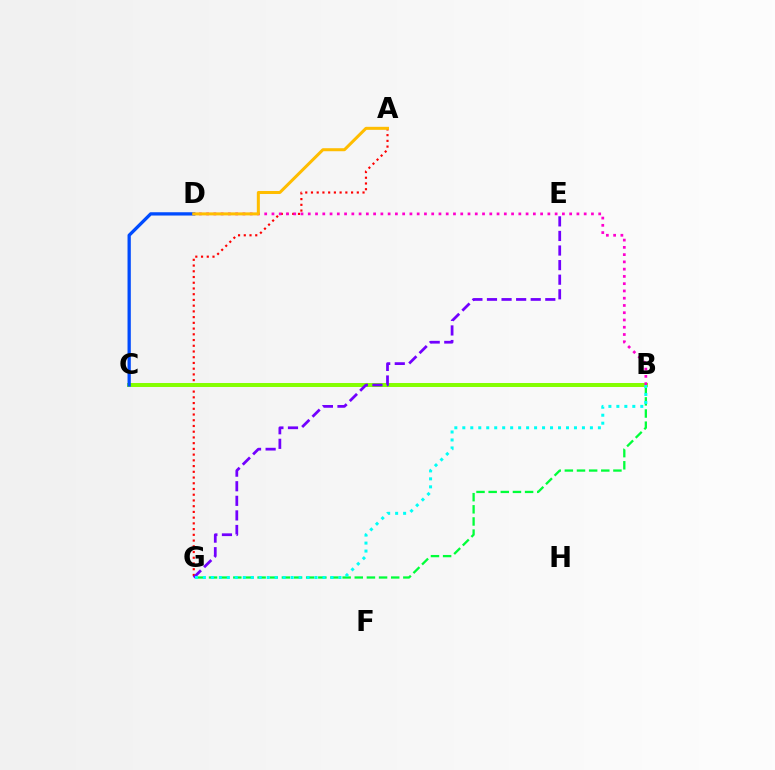{('A', 'G'): [{'color': '#ff0000', 'line_style': 'dotted', 'thickness': 1.56}], ('B', 'G'): [{'color': '#00ff39', 'line_style': 'dashed', 'thickness': 1.65}, {'color': '#00fff6', 'line_style': 'dotted', 'thickness': 2.17}], ('B', 'C'): [{'color': '#84ff00', 'line_style': 'solid', 'thickness': 2.86}], ('C', 'D'): [{'color': '#004bff', 'line_style': 'solid', 'thickness': 2.37}], ('B', 'D'): [{'color': '#ff00cf', 'line_style': 'dotted', 'thickness': 1.97}], ('A', 'D'): [{'color': '#ffbd00', 'line_style': 'solid', 'thickness': 2.17}], ('E', 'G'): [{'color': '#7200ff', 'line_style': 'dashed', 'thickness': 1.98}]}